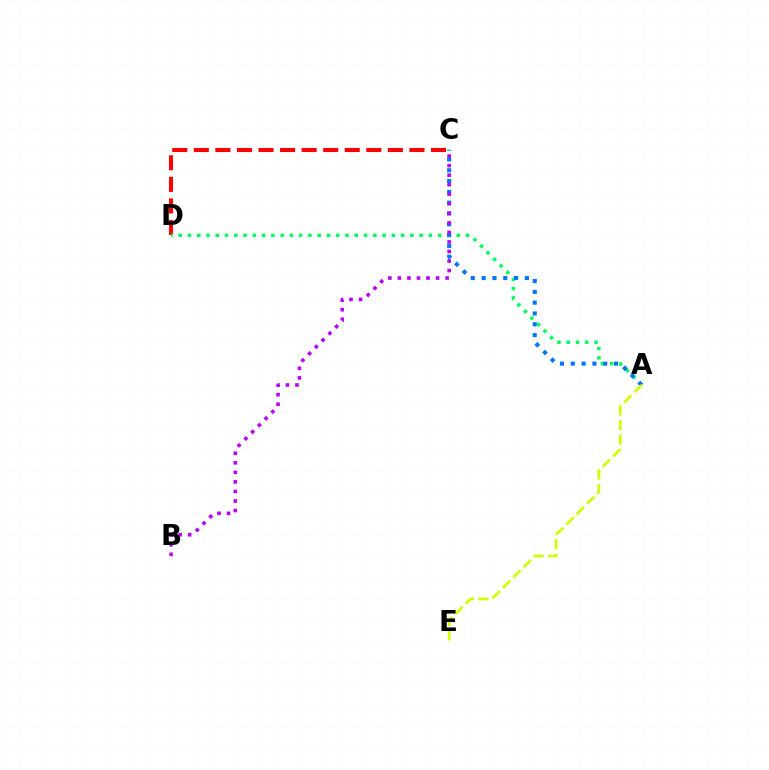{('C', 'D'): [{'color': '#ff0000', 'line_style': 'dashed', 'thickness': 2.93}], ('A', 'D'): [{'color': '#00ff5c', 'line_style': 'dotted', 'thickness': 2.52}], ('A', 'C'): [{'color': '#0074ff', 'line_style': 'dotted', 'thickness': 2.94}], ('B', 'C'): [{'color': '#b900ff', 'line_style': 'dotted', 'thickness': 2.59}], ('A', 'E'): [{'color': '#d1ff00', 'line_style': 'dashed', 'thickness': 1.98}]}